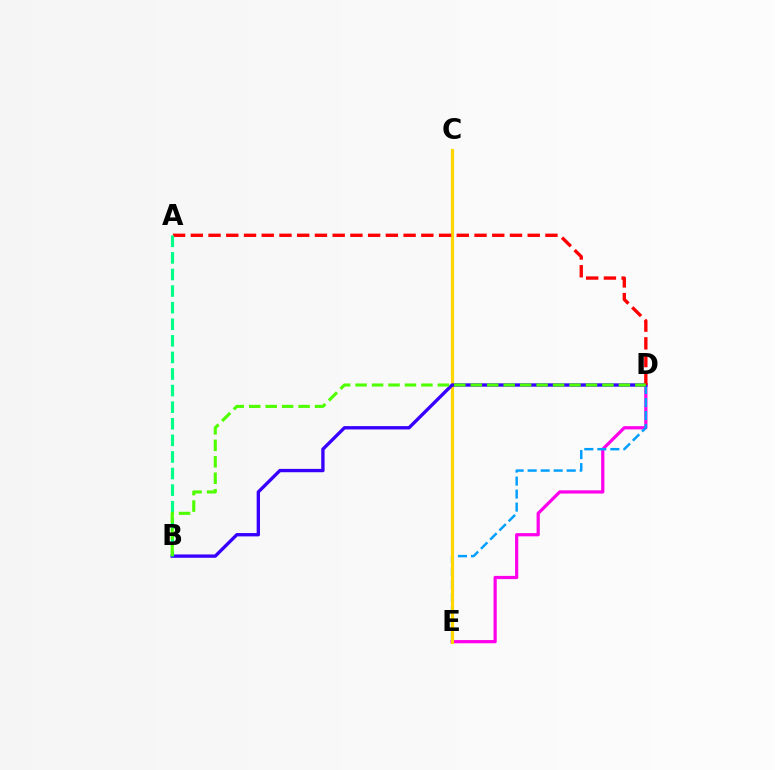{('D', 'E'): [{'color': '#ff00ed', 'line_style': 'solid', 'thickness': 2.32}, {'color': '#009eff', 'line_style': 'dashed', 'thickness': 1.77}], ('C', 'E'): [{'color': '#ffd500', 'line_style': 'solid', 'thickness': 2.28}], ('B', 'D'): [{'color': '#3700ff', 'line_style': 'solid', 'thickness': 2.4}, {'color': '#4fff00', 'line_style': 'dashed', 'thickness': 2.24}], ('A', 'D'): [{'color': '#ff0000', 'line_style': 'dashed', 'thickness': 2.41}], ('A', 'B'): [{'color': '#00ff86', 'line_style': 'dashed', 'thickness': 2.25}]}